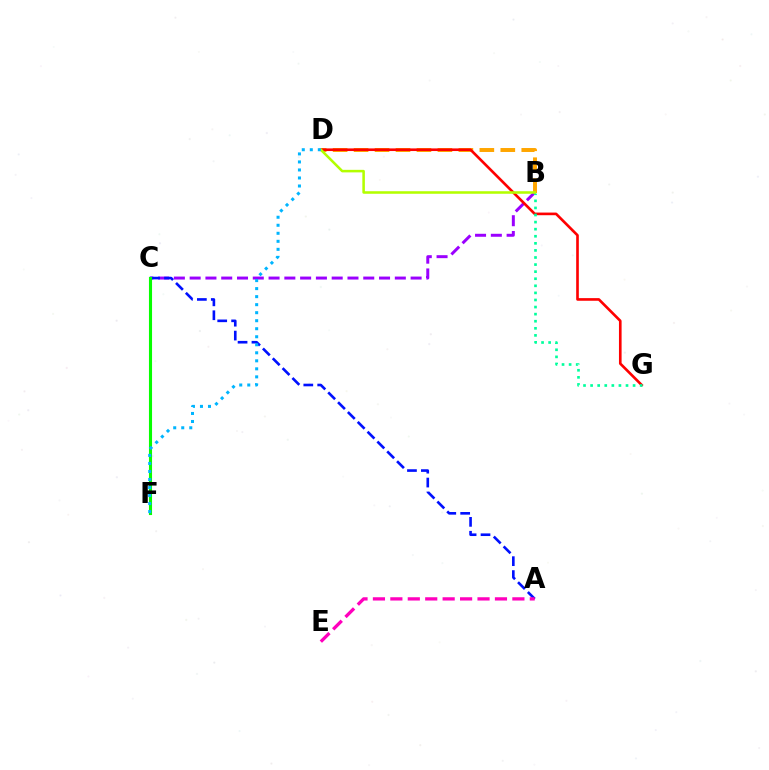{('B', 'C'): [{'color': '#9b00ff', 'line_style': 'dashed', 'thickness': 2.14}], ('B', 'D'): [{'color': '#ffa500', 'line_style': 'dashed', 'thickness': 2.85}, {'color': '#b3ff00', 'line_style': 'solid', 'thickness': 1.83}], ('D', 'G'): [{'color': '#ff0000', 'line_style': 'solid', 'thickness': 1.9}], ('A', 'C'): [{'color': '#0010ff', 'line_style': 'dashed', 'thickness': 1.89}], ('B', 'G'): [{'color': '#00ff9d', 'line_style': 'dotted', 'thickness': 1.92}], ('A', 'E'): [{'color': '#ff00bd', 'line_style': 'dashed', 'thickness': 2.37}], ('C', 'F'): [{'color': '#08ff00', 'line_style': 'solid', 'thickness': 2.23}], ('D', 'F'): [{'color': '#00b5ff', 'line_style': 'dotted', 'thickness': 2.18}]}